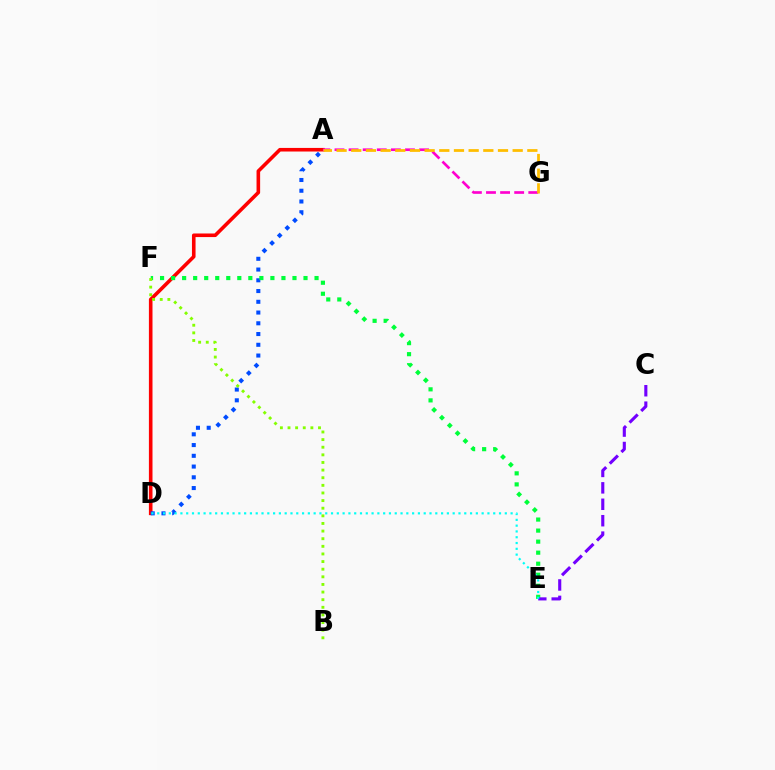{('A', 'D'): [{'color': '#ff0000', 'line_style': 'solid', 'thickness': 2.59}, {'color': '#004bff', 'line_style': 'dotted', 'thickness': 2.92}], ('E', 'F'): [{'color': '#00ff39', 'line_style': 'dotted', 'thickness': 3.0}], ('C', 'E'): [{'color': '#7200ff', 'line_style': 'dashed', 'thickness': 2.23}], ('D', 'E'): [{'color': '#00fff6', 'line_style': 'dotted', 'thickness': 1.57}], ('A', 'G'): [{'color': '#ff00cf', 'line_style': 'dashed', 'thickness': 1.91}, {'color': '#ffbd00', 'line_style': 'dashed', 'thickness': 1.99}], ('B', 'F'): [{'color': '#84ff00', 'line_style': 'dotted', 'thickness': 2.07}]}